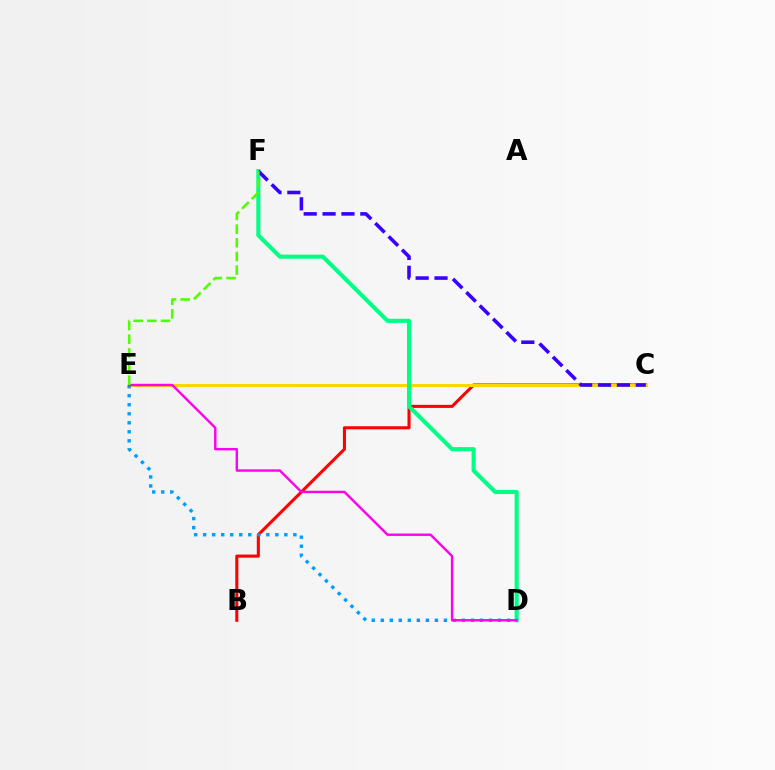{('B', 'C'): [{'color': '#ff0000', 'line_style': 'solid', 'thickness': 2.21}], ('C', 'E'): [{'color': '#ffd500', 'line_style': 'solid', 'thickness': 2.21}], ('D', 'F'): [{'color': '#00ff86', 'line_style': 'solid', 'thickness': 2.94}], ('D', 'E'): [{'color': '#009eff', 'line_style': 'dotted', 'thickness': 2.45}, {'color': '#ff00ed', 'line_style': 'solid', 'thickness': 1.73}], ('C', 'F'): [{'color': '#3700ff', 'line_style': 'dashed', 'thickness': 2.56}], ('E', 'F'): [{'color': '#4fff00', 'line_style': 'dashed', 'thickness': 1.86}]}